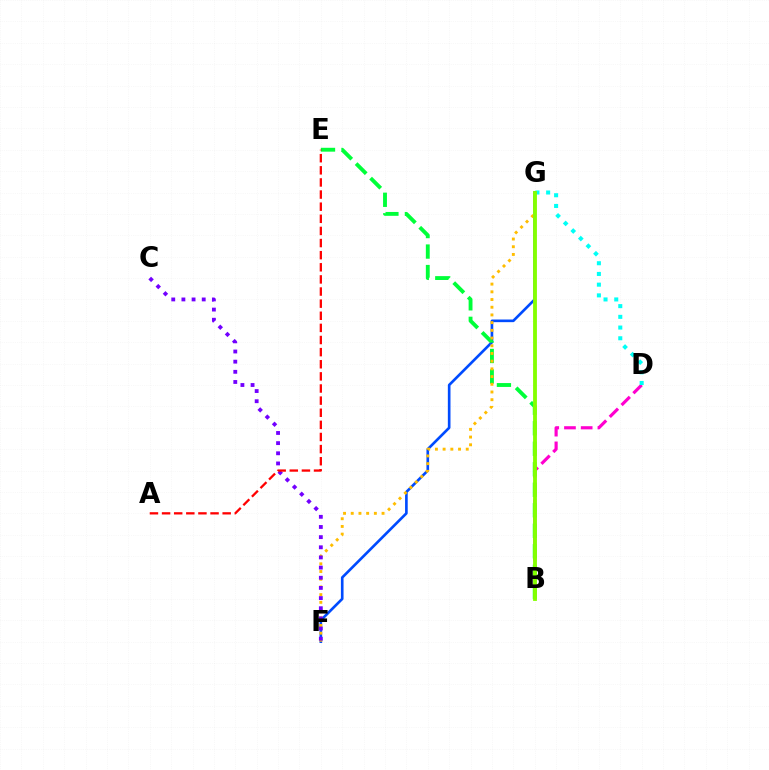{('B', 'D'): [{'color': '#ff00cf', 'line_style': 'dashed', 'thickness': 2.27}], ('D', 'G'): [{'color': '#00fff6', 'line_style': 'dotted', 'thickness': 2.91}], ('F', 'G'): [{'color': '#004bff', 'line_style': 'solid', 'thickness': 1.9}, {'color': '#ffbd00', 'line_style': 'dotted', 'thickness': 2.09}], ('B', 'E'): [{'color': '#00ff39', 'line_style': 'dashed', 'thickness': 2.79}], ('C', 'F'): [{'color': '#7200ff', 'line_style': 'dotted', 'thickness': 2.76}], ('A', 'E'): [{'color': '#ff0000', 'line_style': 'dashed', 'thickness': 1.65}], ('B', 'G'): [{'color': '#84ff00', 'line_style': 'solid', 'thickness': 2.76}]}